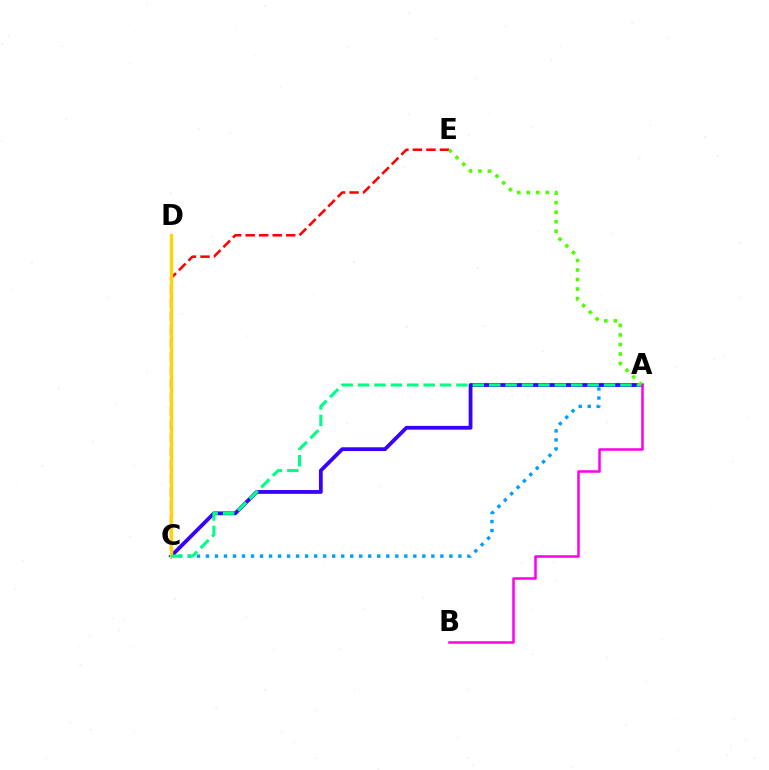{('C', 'E'): [{'color': '#ff0000', 'line_style': 'dashed', 'thickness': 1.84}], ('A', 'C'): [{'color': '#009eff', 'line_style': 'dotted', 'thickness': 2.45}, {'color': '#3700ff', 'line_style': 'solid', 'thickness': 2.72}, {'color': '#00ff86', 'line_style': 'dashed', 'thickness': 2.23}], ('C', 'D'): [{'color': '#ffd500', 'line_style': 'solid', 'thickness': 2.36}], ('A', 'E'): [{'color': '#4fff00', 'line_style': 'dotted', 'thickness': 2.59}], ('A', 'B'): [{'color': '#ff00ed', 'line_style': 'solid', 'thickness': 1.82}]}